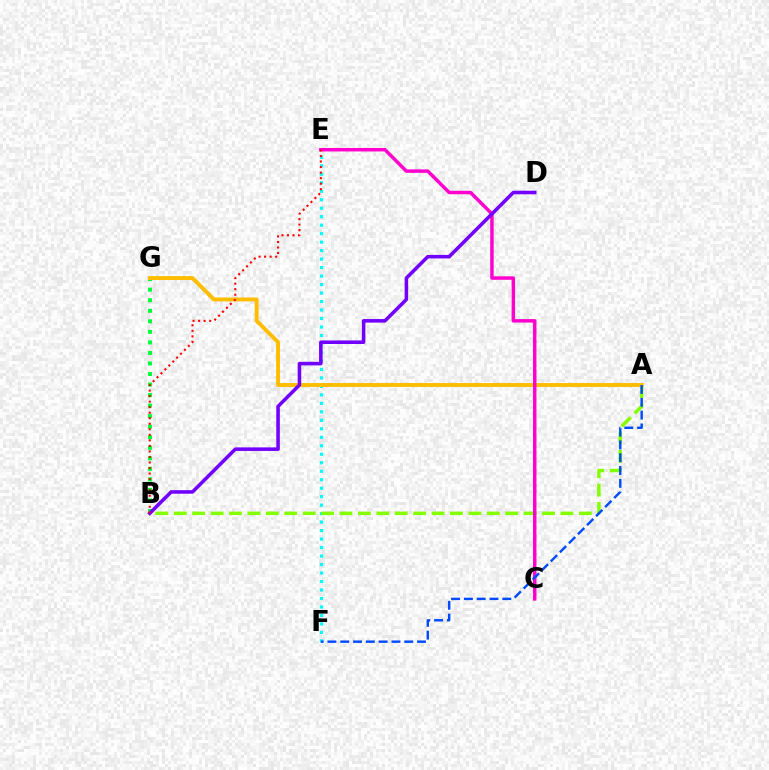{('E', 'F'): [{'color': '#00fff6', 'line_style': 'dotted', 'thickness': 2.31}], ('B', 'G'): [{'color': '#00ff39', 'line_style': 'dotted', 'thickness': 2.86}], ('A', 'B'): [{'color': '#84ff00', 'line_style': 'dashed', 'thickness': 2.5}], ('A', 'G'): [{'color': '#ffbd00', 'line_style': 'solid', 'thickness': 2.82}], ('C', 'E'): [{'color': '#ff00cf', 'line_style': 'solid', 'thickness': 2.49}], ('A', 'F'): [{'color': '#004bff', 'line_style': 'dashed', 'thickness': 1.74}], ('B', 'D'): [{'color': '#7200ff', 'line_style': 'solid', 'thickness': 2.56}], ('B', 'E'): [{'color': '#ff0000', 'line_style': 'dotted', 'thickness': 1.5}]}